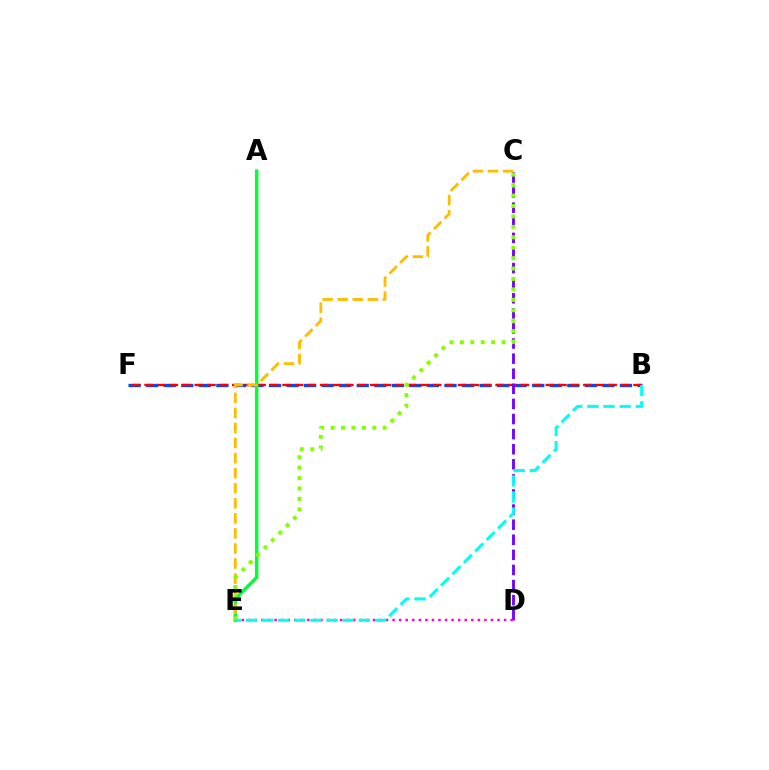{('B', 'F'): [{'color': '#004bff', 'line_style': 'dashed', 'thickness': 2.38}, {'color': '#ff0000', 'line_style': 'dashed', 'thickness': 1.7}], ('A', 'E'): [{'color': '#00ff39', 'line_style': 'solid', 'thickness': 2.49}], ('C', 'D'): [{'color': '#7200ff', 'line_style': 'dashed', 'thickness': 2.05}], ('D', 'E'): [{'color': '#ff00cf', 'line_style': 'dotted', 'thickness': 1.78}], ('C', 'E'): [{'color': '#ffbd00', 'line_style': 'dashed', 'thickness': 2.05}, {'color': '#84ff00', 'line_style': 'dotted', 'thickness': 2.83}], ('B', 'E'): [{'color': '#00fff6', 'line_style': 'dashed', 'thickness': 2.19}]}